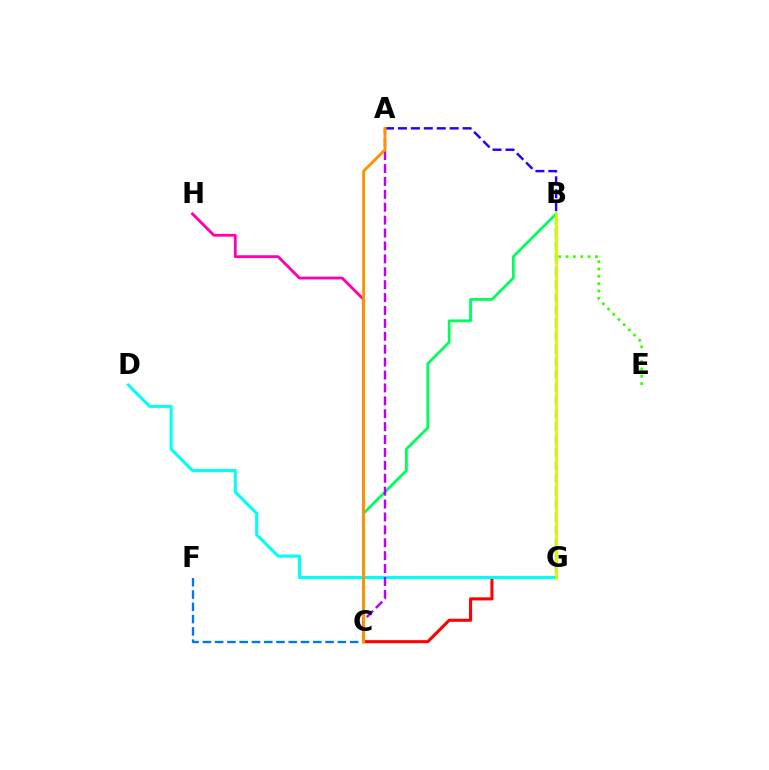{('C', 'G'): [{'color': '#ff0000', 'line_style': 'solid', 'thickness': 2.2}], ('C', 'H'): [{'color': '#ff00ac', 'line_style': 'solid', 'thickness': 2.03}], ('C', 'F'): [{'color': '#0074ff', 'line_style': 'dashed', 'thickness': 1.67}], ('A', 'G'): [{'color': '#2500ff', 'line_style': 'dashed', 'thickness': 1.76}], ('B', 'C'): [{'color': '#00ff5c', 'line_style': 'solid', 'thickness': 2.02}], ('D', 'G'): [{'color': '#00fff6', 'line_style': 'solid', 'thickness': 2.2}], ('A', 'C'): [{'color': '#b900ff', 'line_style': 'dashed', 'thickness': 1.75}, {'color': '#ff9400', 'line_style': 'solid', 'thickness': 2.06}], ('B', 'E'): [{'color': '#3dff00', 'line_style': 'dotted', 'thickness': 2.0}], ('B', 'G'): [{'color': '#d1ff00', 'line_style': 'solid', 'thickness': 2.1}]}